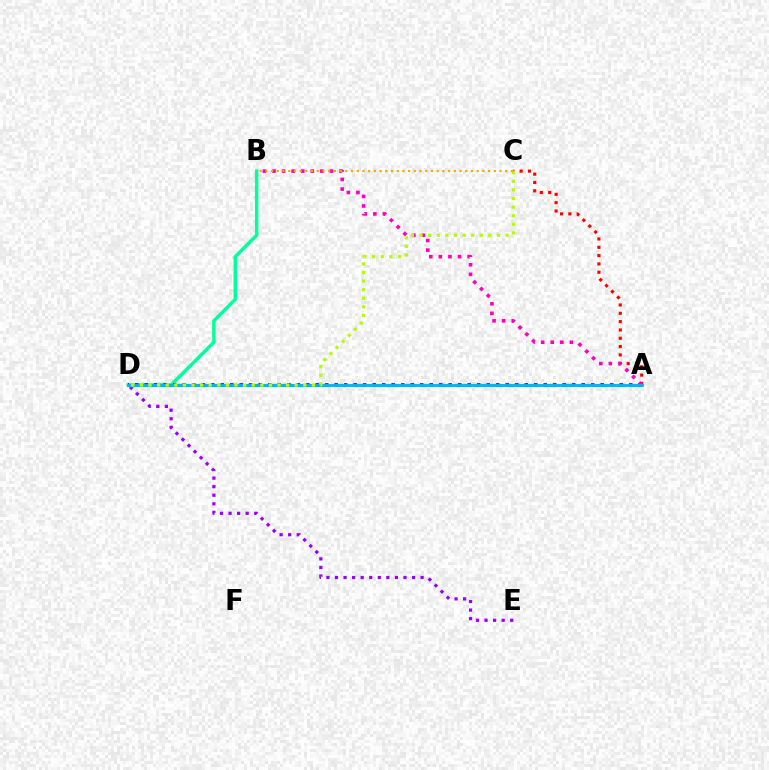{('D', 'E'): [{'color': '#9b00ff', 'line_style': 'dotted', 'thickness': 2.33}], ('A', 'C'): [{'color': '#ff0000', 'line_style': 'dotted', 'thickness': 2.26}], ('B', 'D'): [{'color': '#00ff9d', 'line_style': 'solid', 'thickness': 2.48}], ('A', 'D'): [{'color': '#08ff00', 'line_style': 'dashed', 'thickness': 2.37}, {'color': '#0010ff', 'line_style': 'dotted', 'thickness': 2.58}, {'color': '#00b5ff', 'line_style': 'solid', 'thickness': 2.07}], ('A', 'B'): [{'color': '#ff00bd', 'line_style': 'dotted', 'thickness': 2.6}], ('C', 'D'): [{'color': '#b3ff00', 'line_style': 'dotted', 'thickness': 2.34}], ('B', 'C'): [{'color': '#ffa500', 'line_style': 'dotted', 'thickness': 1.55}]}